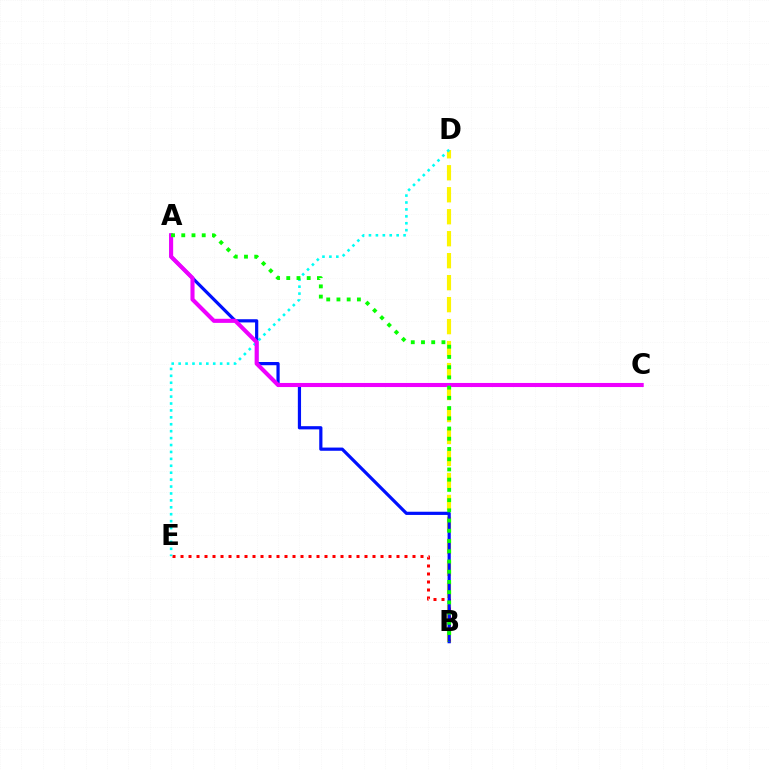{('B', 'D'): [{'color': '#fcf500', 'line_style': 'dashed', 'thickness': 2.99}], ('B', 'E'): [{'color': '#ff0000', 'line_style': 'dotted', 'thickness': 2.17}], ('D', 'E'): [{'color': '#00fff6', 'line_style': 'dotted', 'thickness': 1.88}], ('A', 'B'): [{'color': '#0010ff', 'line_style': 'solid', 'thickness': 2.31}, {'color': '#08ff00', 'line_style': 'dotted', 'thickness': 2.78}], ('A', 'C'): [{'color': '#ee00ff', 'line_style': 'solid', 'thickness': 2.94}]}